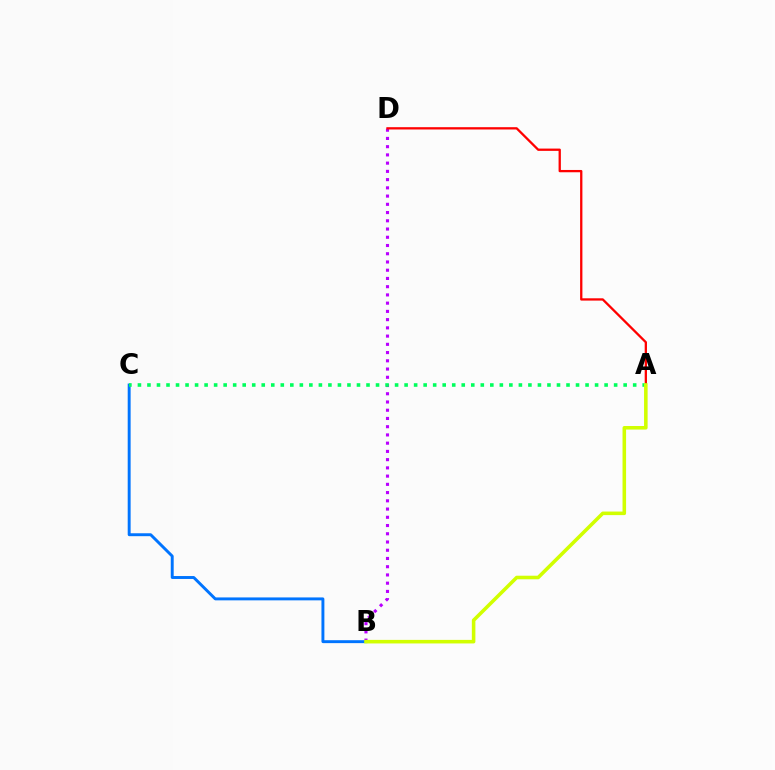{('B', 'D'): [{'color': '#b900ff', 'line_style': 'dotted', 'thickness': 2.24}], ('A', 'D'): [{'color': '#ff0000', 'line_style': 'solid', 'thickness': 1.65}], ('B', 'C'): [{'color': '#0074ff', 'line_style': 'solid', 'thickness': 2.1}], ('A', 'C'): [{'color': '#00ff5c', 'line_style': 'dotted', 'thickness': 2.59}], ('A', 'B'): [{'color': '#d1ff00', 'line_style': 'solid', 'thickness': 2.56}]}